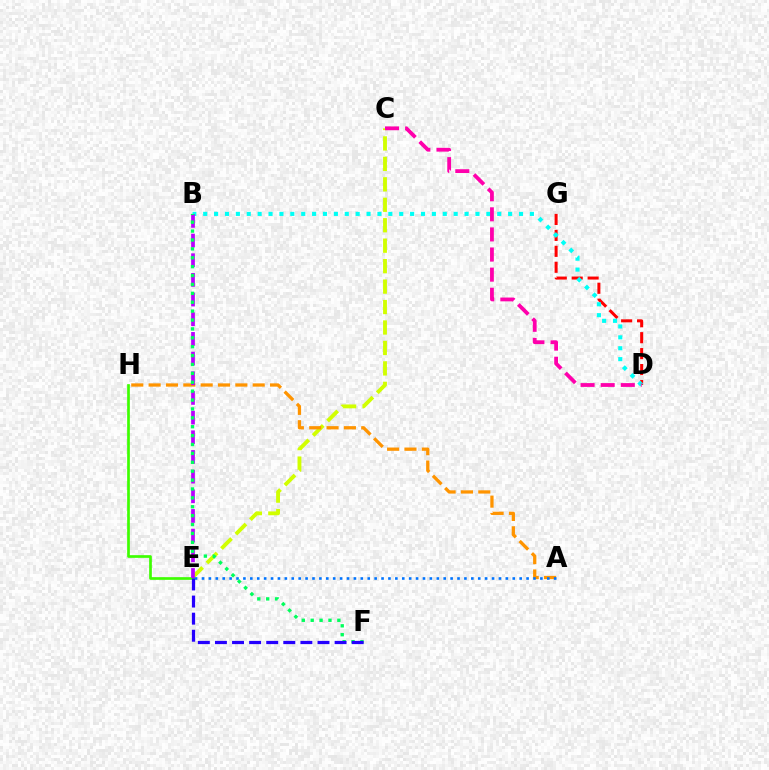{('D', 'G'): [{'color': '#ff0000', 'line_style': 'dashed', 'thickness': 2.17}], ('B', 'D'): [{'color': '#00fff6', 'line_style': 'dotted', 'thickness': 2.96}], ('C', 'E'): [{'color': '#d1ff00', 'line_style': 'dashed', 'thickness': 2.78}], ('E', 'H'): [{'color': '#3dff00', 'line_style': 'solid', 'thickness': 1.94}], ('A', 'H'): [{'color': '#ff9400', 'line_style': 'dashed', 'thickness': 2.36}], ('A', 'E'): [{'color': '#0074ff', 'line_style': 'dotted', 'thickness': 1.88}], ('B', 'E'): [{'color': '#b900ff', 'line_style': 'dashed', 'thickness': 2.67}], ('B', 'F'): [{'color': '#00ff5c', 'line_style': 'dotted', 'thickness': 2.42}], ('E', 'F'): [{'color': '#2500ff', 'line_style': 'dashed', 'thickness': 2.32}], ('C', 'D'): [{'color': '#ff00ac', 'line_style': 'dashed', 'thickness': 2.73}]}